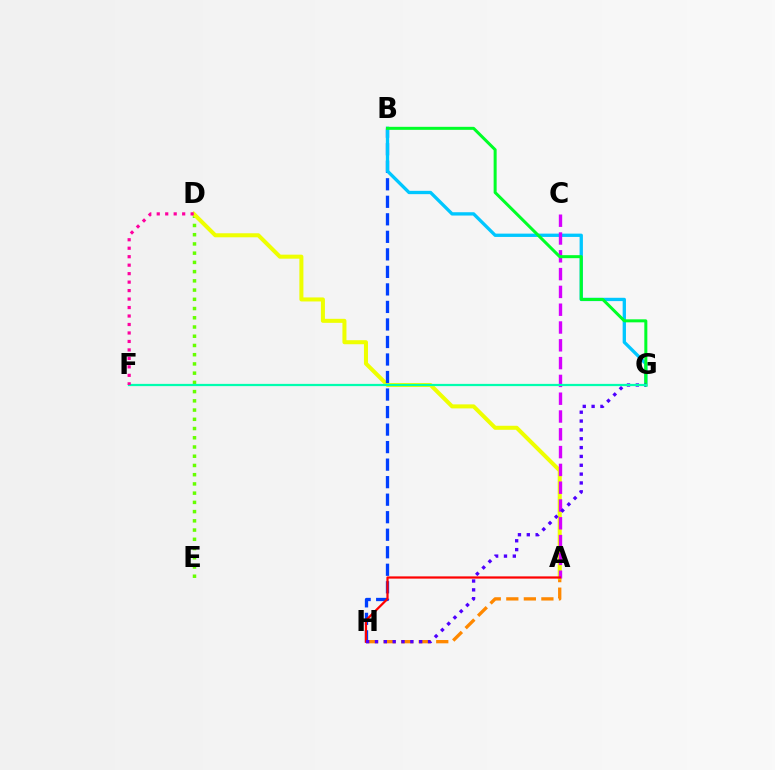{('D', 'E'): [{'color': '#66ff00', 'line_style': 'dotted', 'thickness': 2.51}], ('A', 'H'): [{'color': '#ff8800', 'line_style': 'dashed', 'thickness': 2.38}, {'color': '#ff0000', 'line_style': 'solid', 'thickness': 1.61}], ('A', 'D'): [{'color': '#eeff00', 'line_style': 'solid', 'thickness': 2.9}], ('B', 'H'): [{'color': '#003fff', 'line_style': 'dashed', 'thickness': 2.38}], ('B', 'G'): [{'color': '#00c7ff', 'line_style': 'solid', 'thickness': 2.39}, {'color': '#00ff27', 'line_style': 'solid', 'thickness': 2.17}], ('A', 'C'): [{'color': '#d600ff', 'line_style': 'dashed', 'thickness': 2.42}], ('G', 'H'): [{'color': '#4f00ff', 'line_style': 'dotted', 'thickness': 2.4}], ('F', 'G'): [{'color': '#00ffaf', 'line_style': 'solid', 'thickness': 1.61}], ('D', 'F'): [{'color': '#ff00a0', 'line_style': 'dotted', 'thickness': 2.3}]}